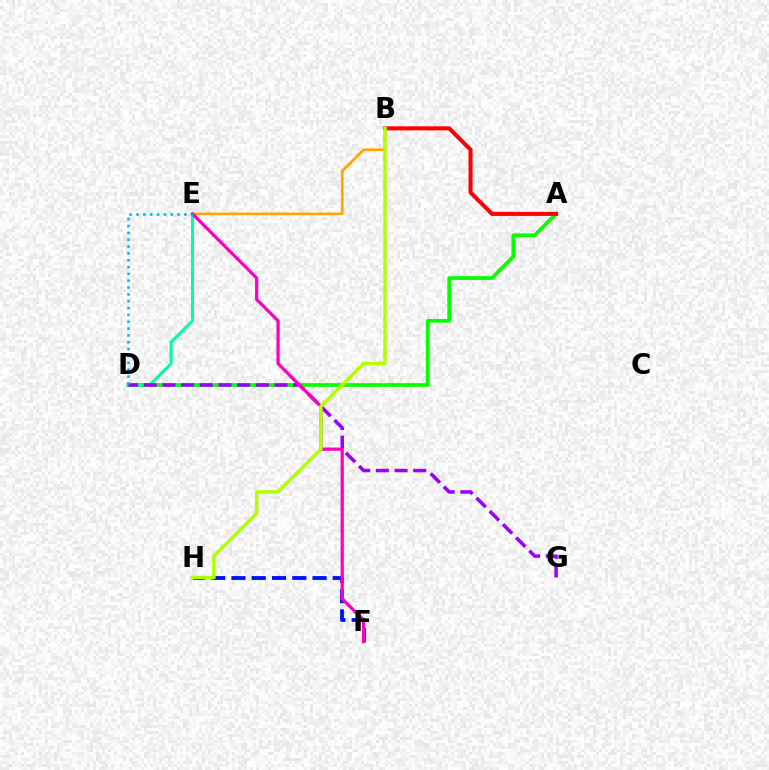{('A', 'D'): [{'color': '#08ff00', 'line_style': 'solid', 'thickness': 2.69}], ('F', 'H'): [{'color': '#0010ff', 'line_style': 'dashed', 'thickness': 2.75}], ('D', 'E'): [{'color': '#00ff9d', 'line_style': 'solid', 'thickness': 2.19}, {'color': '#00b5ff', 'line_style': 'dotted', 'thickness': 1.86}], ('D', 'G'): [{'color': '#9b00ff', 'line_style': 'dashed', 'thickness': 2.54}], ('B', 'E'): [{'color': '#ffa500', 'line_style': 'solid', 'thickness': 1.91}], ('A', 'B'): [{'color': '#ff0000', 'line_style': 'solid', 'thickness': 2.9}], ('E', 'F'): [{'color': '#ff00bd', 'line_style': 'solid', 'thickness': 2.34}], ('B', 'H'): [{'color': '#b3ff00', 'line_style': 'solid', 'thickness': 2.51}]}